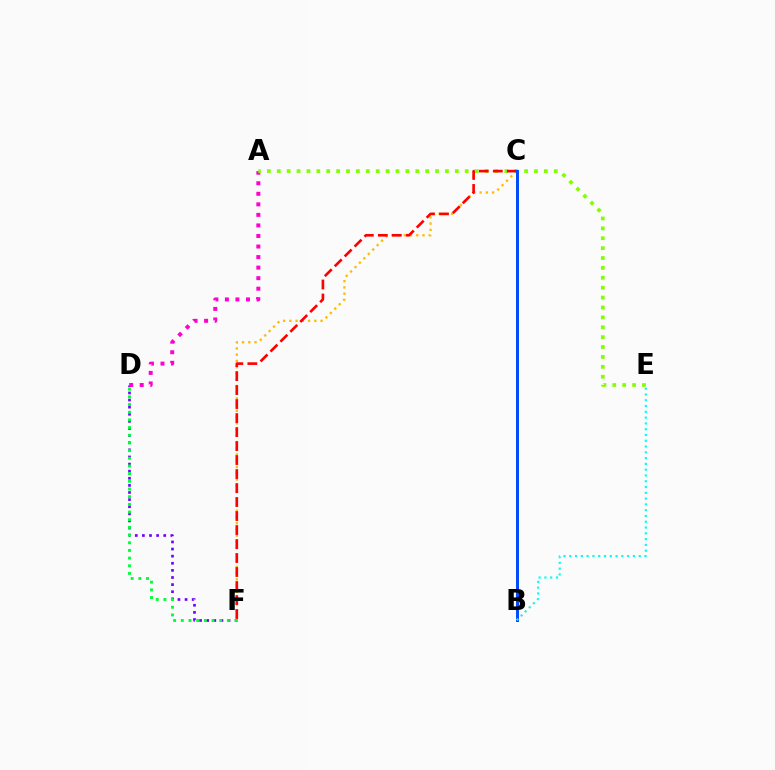{('D', 'F'): [{'color': '#7200ff', 'line_style': 'dotted', 'thickness': 1.93}, {'color': '#00ff39', 'line_style': 'dotted', 'thickness': 2.09}], ('A', 'D'): [{'color': '#ff00cf', 'line_style': 'dotted', 'thickness': 2.87}], ('C', 'F'): [{'color': '#ffbd00', 'line_style': 'dotted', 'thickness': 1.7}, {'color': '#ff0000', 'line_style': 'dashed', 'thickness': 1.9}], ('A', 'E'): [{'color': '#84ff00', 'line_style': 'dotted', 'thickness': 2.69}], ('B', 'C'): [{'color': '#004bff', 'line_style': 'solid', 'thickness': 2.13}], ('B', 'E'): [{'color': '#00fff6', 'line_style': 'dotted', 'thickness': 1.57}]}